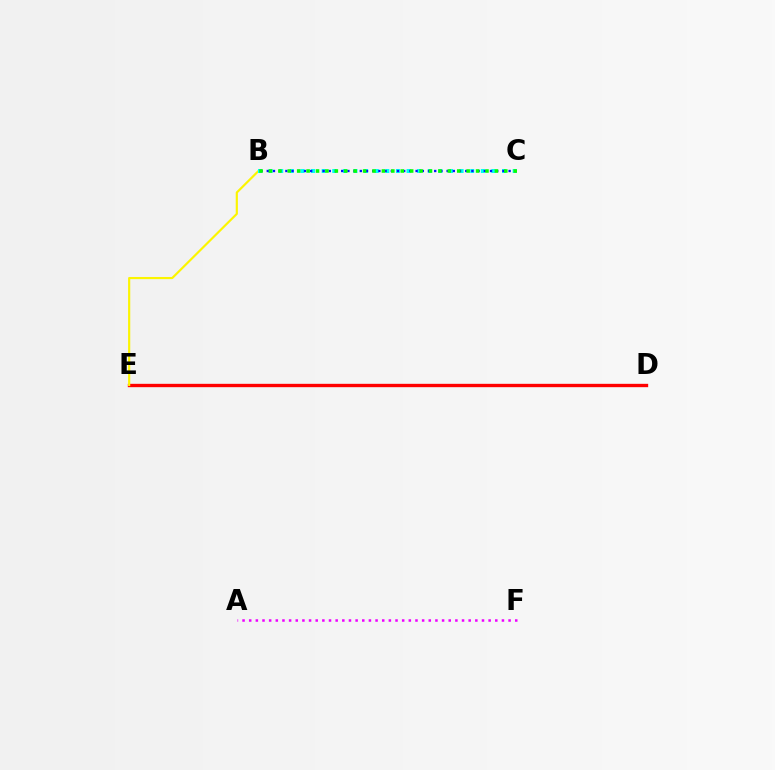{('D', 'E'): [{'color': '#ff0000', 'line_style': 'solid', 'thickness': 2.41}], ('B', 'E'): [{'color': '#fcf500', 'line_style': 'solid', 'thickness': 1.56}], ('B', 'C'): [{'color': '#00fff6', 'line_style': 'dotted', 'thickness': 2.88}, {'color': '#0010ff', 'line_style': 'dotted', 'thickness': 1.68}, {'color': '#08ff00', 'line_style': 'dotted', 'thickness': 2.56}], ('A', 'F'): [{'color': '#ee00ff', 'line_style': 'dotted', 'thickness': 1.81}]}